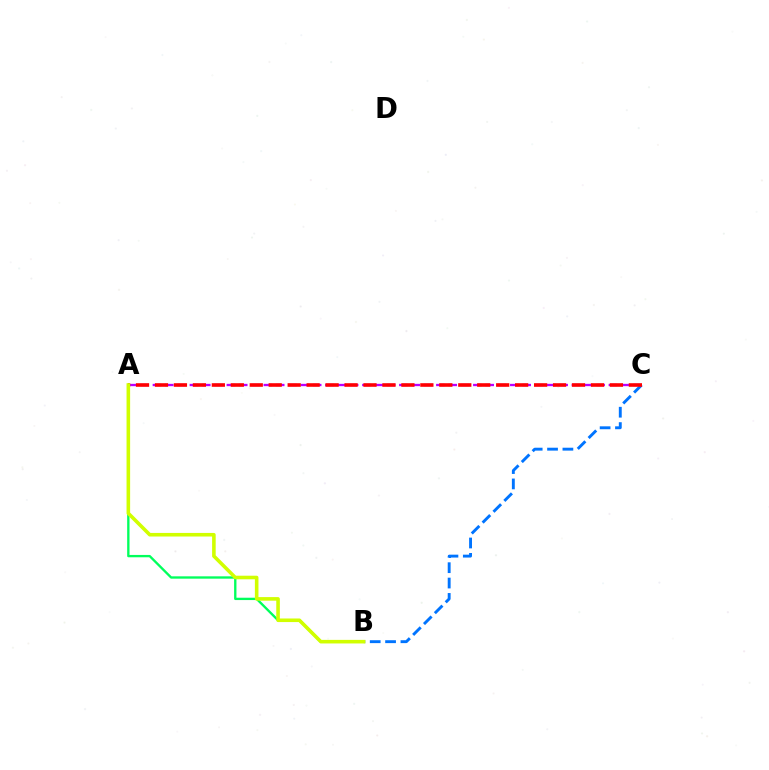{('B', 'C'): [{'color': '#0074ff', 'line_style': 'dashed', 'thickness': 2.09}], ('A', 'B'): [{'color': '#00ff5c', 'line_style': 'solid', 'thickness': 1.69}, {'color': '#d1ff00', 'line_style': 'solid', 'thickness': 2.58}], ('A', 'C'): [{'color': '#b900ff', 'line_style': 'dashed', 'thickness': 1.67}, {'color': '#ff0000', 'line_style': 'dashed', 'thickness': 2.58}]}